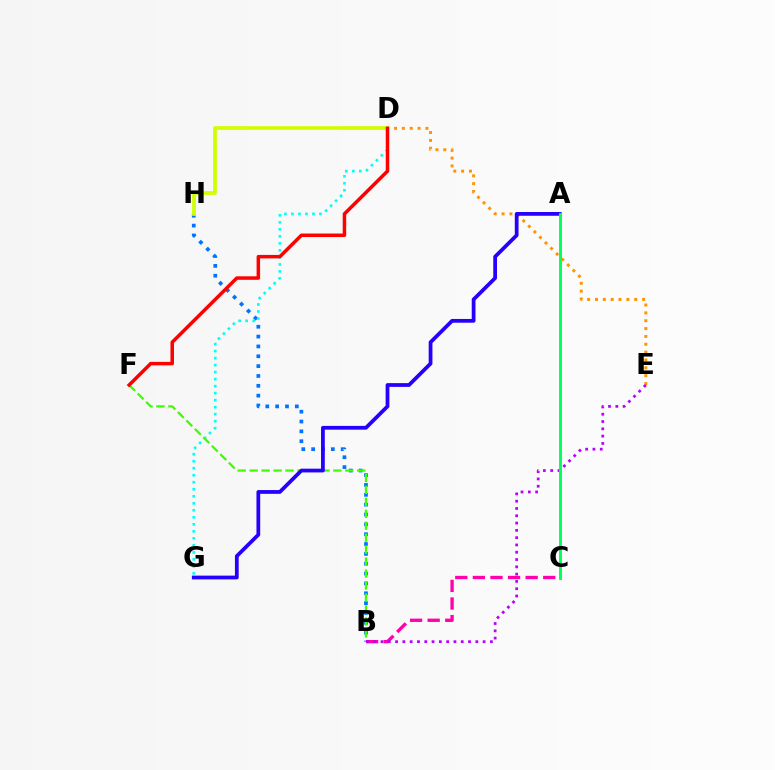{('B', 'H'): [{'color': '#0074ff', 'line_style': 'dotted', 'thickness': 2.68}], ('D', 'E'): [{'color': '#ff9400', 'line_style': 'dotted', 'thickness': 2.13}], ('B', 'C'): [{'color': '#ff00ac', 'line_style': 'dashed', 'thickness': 2.39}], ('D', 'G'): [{'color': '#00fff6', 'line_style': 'dotted', 'thickness': 1.9}], ('B', 'F'): [{'color': '#3dff00', 'line_style': 'dashed', 'thickness': 1.63}], ('A', 'G'): [{'color': '#2500ff', 'line_style': 'solid', 'thickness': 2.71}], ('B', 'E'): [{'color': '#b900ff', 'line_style': 'dotted', 'thickness': 1.98}], ('D', 'H'): [{'color': '#d1ff00', 'line_style': 'solid', 'thickness': 2.68}], ('A', 'C'): [{'color': '#00ff5c', 'line_style': 'solid', 'thickness': 2.08}], ('D', 'F'): [{'color': '#ff0000', 'line_style': 'solid', 'thickness': 2.52}]}